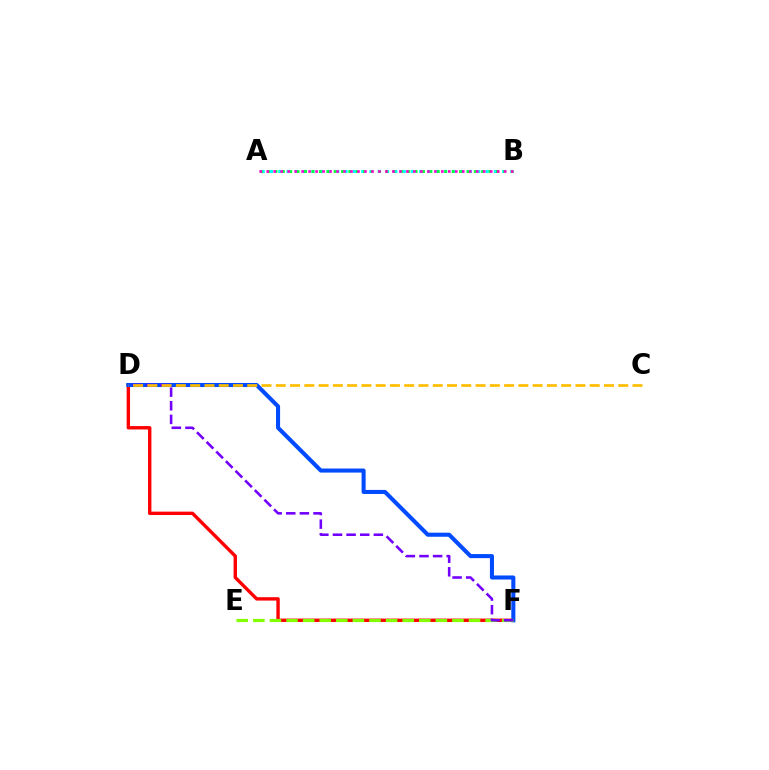{('D', 'F'): [{'color': '#ff0000', 'line_style': 'solid', 'thickness': 2.44}, {'color': '#004bff', 'line_style': 'solid', 'thickness': 2.92}, {'color': '#7200ff', 'line_style': 'dashed', 'thickness': 1.85}], ('A', 'B'): [{'color': '#00fff6', 'line_style': 'dotted', 'thickness': 2.25}, {'color': '#00ff39', 'line_style': 'dotted', 'thickness': 2.0}, {'color': '#ff00cf', 'line_style': 'dotted', 'thickness': 1.9}], ('E', 'F'): [{'color': '#84ff00', 'line_style': 'dashed', 'thickness': 2.25}], ('C', 'D'): [{'color': '#ffbd00', 'line_style': 'dashed', 'thickness': 1.94}]}